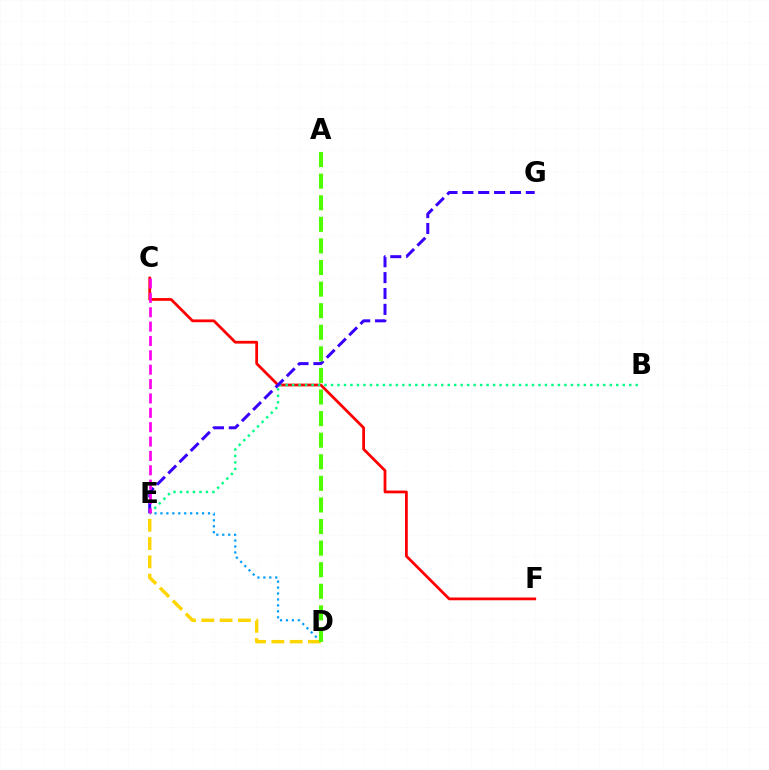{('D', 'E'): [{'color': '#009eff', 'line_style': 'dotted', 'thickness': 1.61}, {'color': '#ffd500', 'line_style': 'dashed', 'thickness': 2.48}], ('C', 'F'): [{'color': '#ff0000', 'line_style': 'solid', 'thickness': 2.0}], ('B', 'E'): [{'color': '#00ff86', 'line_style': 'dotted', 'thickness': 1.76}], ('E', 'G'): [{'color': '#3700ff', 'line_style': 'dashed', 'thickness': 2.16}], ('C', 'E'): [{'color': '#ff00ed', 'line_style': 'dashed', 'thickness': 1.95}], ('A', 'D'): [{'color': '#4fff00', 'line_style': 'dashed', 'thickness': 2.93}]}